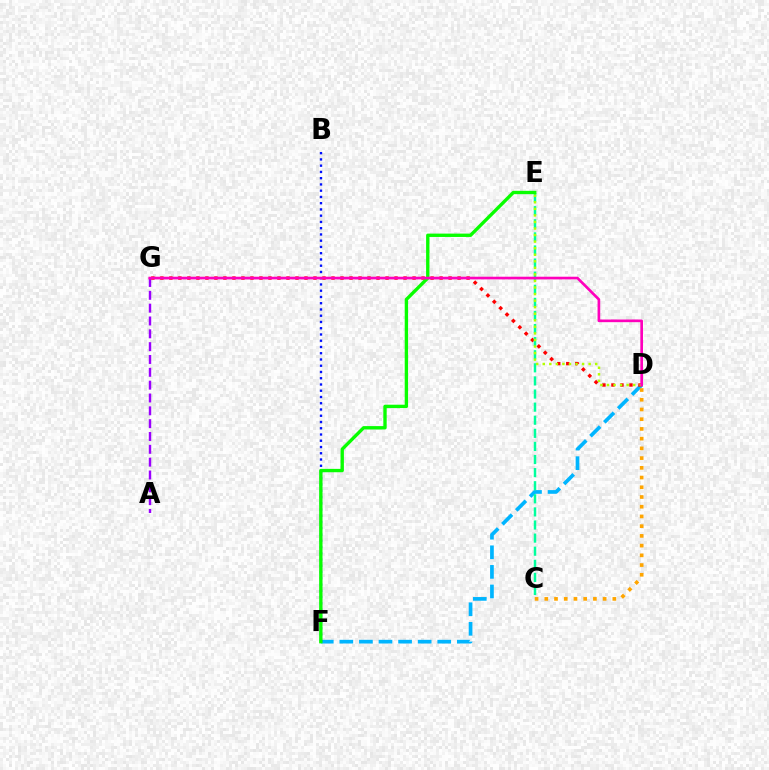{('D', 'F'): [{'color': '#00b5ff', 'line_style': 'dashed', 'thickness': 2.66}], ('A', 'G'): [{'color': '#9b00ff', 'line_style': 'dashed', 'thickness': 1.74}], ('B', 'F'): [{'color': '#0010ff', 'line_style': 'dotted', 'thickness': 1.7}], ('D', 'G'): [{'color': '#ff0000', 'line_style': 'dotted', 'thickness': 2.45}, {'color': '#ff00bd', 'line_style': 'solid', 'thickness': 1.92}], ('C', 'E'): [{'color': '#00ff9d', 'line_style': 'dashed', 'thickness': 1.78}], ('D', 'E'): [{'color': '#b3ff00', 'line_style': 'dotted', 'thickness': 1.78}], ('C', 'D'): [{'color': '#ffa500', 'line_style': 'dotted', 'thickness': 2.64}], ('E', 'F'): [{'color': '#08ff00', 'line_style': 'solid', 'thickness': 2.42}]}